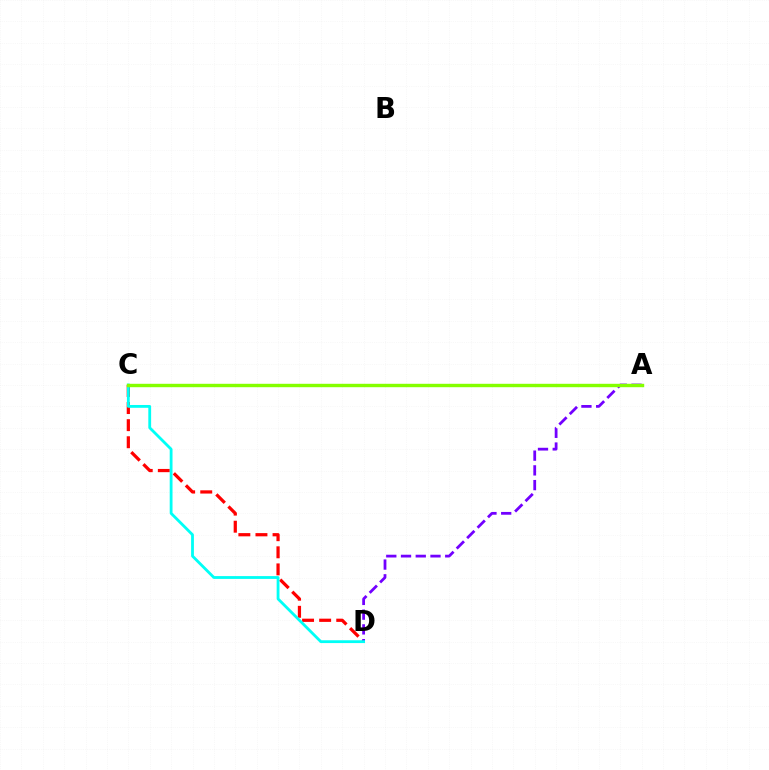{('C', 'D'): [{'color': '#ff0000', 'line_style': 'dashed', 'thickness': 2.32}, {'color': '#00fff6', 'line_style': 'solid', 'thickness': 2.03}], ('A', 'D'): [{'color': '#7200ff', 'line_style': 'dashed', 'thickness': 2.0}], ('A', 'C'): [{'color': '#84ff00', 'line_style': 'solid', 'thickness': 2.45}]}